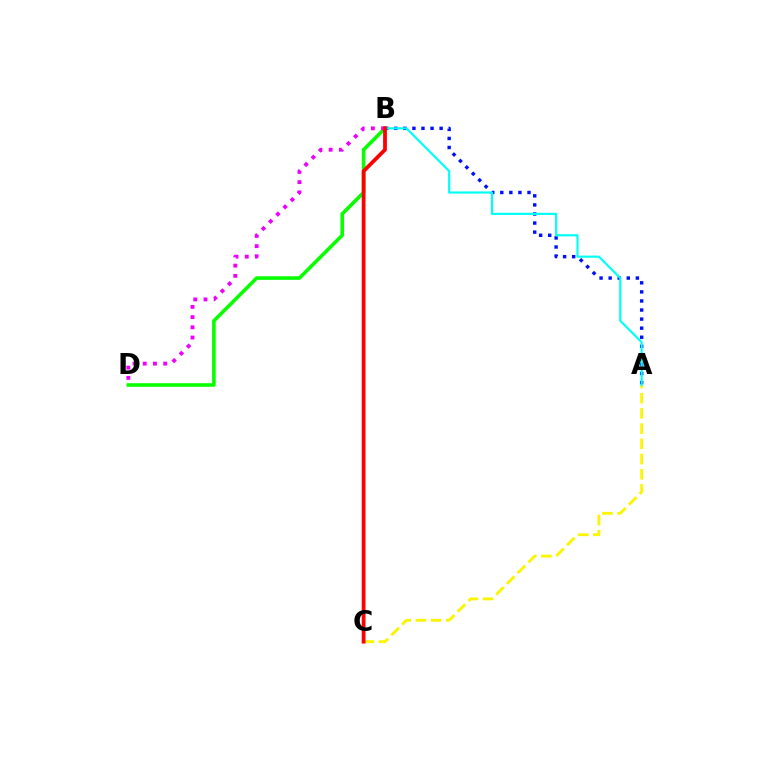{('A', 'B'): [{'color': '#0010ff', 'line_style': 'dotted', 'thickness': 2.46}, {'color': '#00fff6', 'line_style': 'solid', 'thickness': 1.56}], ('A', 'C'): [{'color': '#fcf500', 'line_style': 'dashed', 'thickness': 2.07}], ('B', 'D'): [{'color': '#08ff00', 'line_style': 'solid', 'thickness': 2.6}, {'color': '#ee00ff', 'line_style': 'dotted', 'thickness': 2.78}], ('B', 'C'): [{'color': '#ff0000', 'line_style': 'solid', 'thickness': 2.72}]}